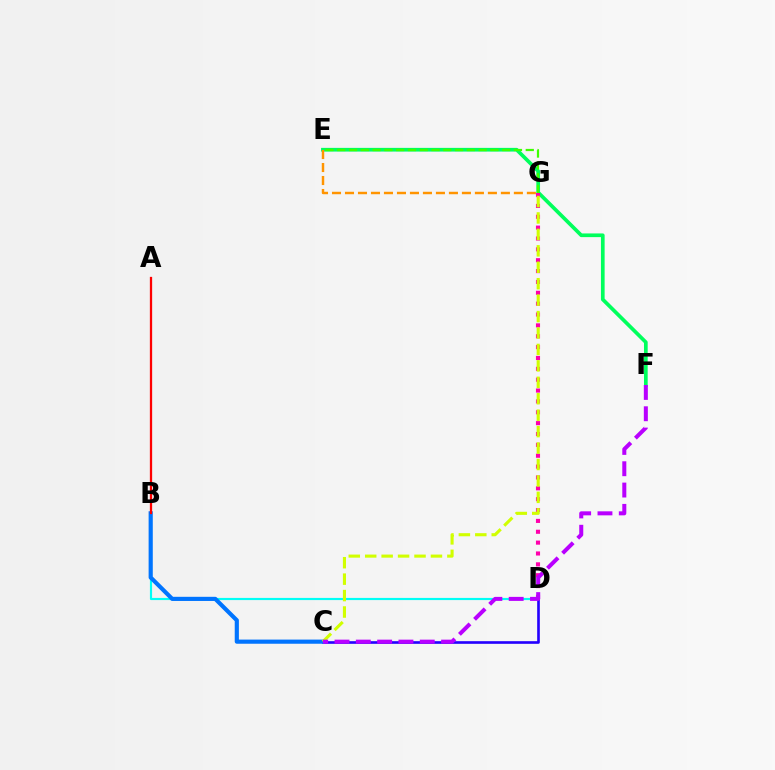{('C', 'D'): [{'color': '#2500ff', 'line_style': 'solid', 'thickness': 1.9}], ('B', 'D'): [{'color': '#00fff6', 'line_style': 'solid', 'thickness': 1.56}], ('B', 'C'): [{'color': '#0074ff', 'line_style': 'solid', 'thickness': 2.99}], ('E', 'F'): [{'color': '#00ff5c', 'line_style': 'solid', 'thickness': 2.66}], ('D', 'G'): [{'color': '#ff00ac', 'line_style': 'dotted', 'thickness': 2.95}], ('C', 'G'): [{'color': '#d1ff00', 'line_style': 'dashed', 'thickness': 2.23}], ('E', 'G'): [{'color': '#ff9400', 'line_style': 'dashed', 'thickness': 1.76}, {'color': '#3dff00', 'line_style': 'dashed', 'thickness': 1.6}], ('A', 'B'): [{'color': '#ff0000', 'line_style': 'solid', 'thickness': 1.64}], ('C', 'F'): [{'color': '#b900ff', 'line_style': 'dashed', 'thickness': 2.9}]}